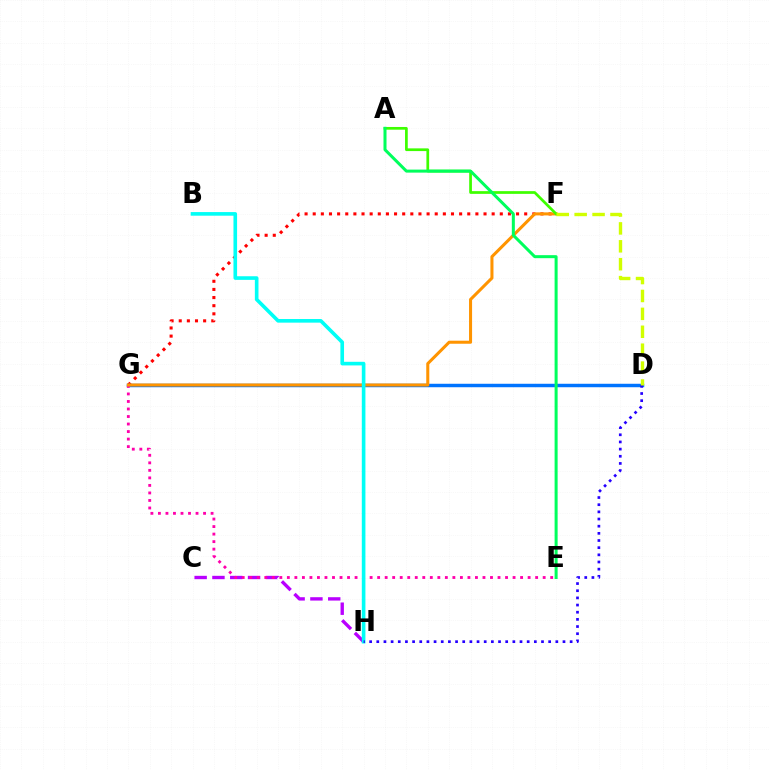{('C', 'H'): [{'color': '#b900ff', 'line_style': 'dashed', 'thickness': 2.42}], ('F', 'G'): [{'color': '#ff0000', 'line_style': 'dotted', 'thickness': 2.21}, {'color': '#ff9400', 'line_style': 'solid', 'thickness': 2.19}], ('D', 'G'): [{'color': '#0074ff', 'line_style': 'solid', 'thickness': 2.49}], ('E', 'G'): [{'color': '#ff00ac', 'line_style': 'dotted', 'thickness': 2.04}], ('A', 'F'): [{'color': '#3dff00', 'line_style': 'solid', 'thickness': 1.96}], ('B', 'H'): [{'color': '#00fff6', 'line_style': 'solid', 'thickness': 2.61}], ('A', 'E'): [{'color': '#00ff5c', 'line_style': 'solid', 'thickness': 2.17}], ('D', 'H'): [{'color': '#2500ff', 'line_style': 'dotted', 'thickness': 1.95}], ('D', 'F'): [{'color': '#d1ff00', 'line_style': 'dashed', 'thickness': 2.43}]}